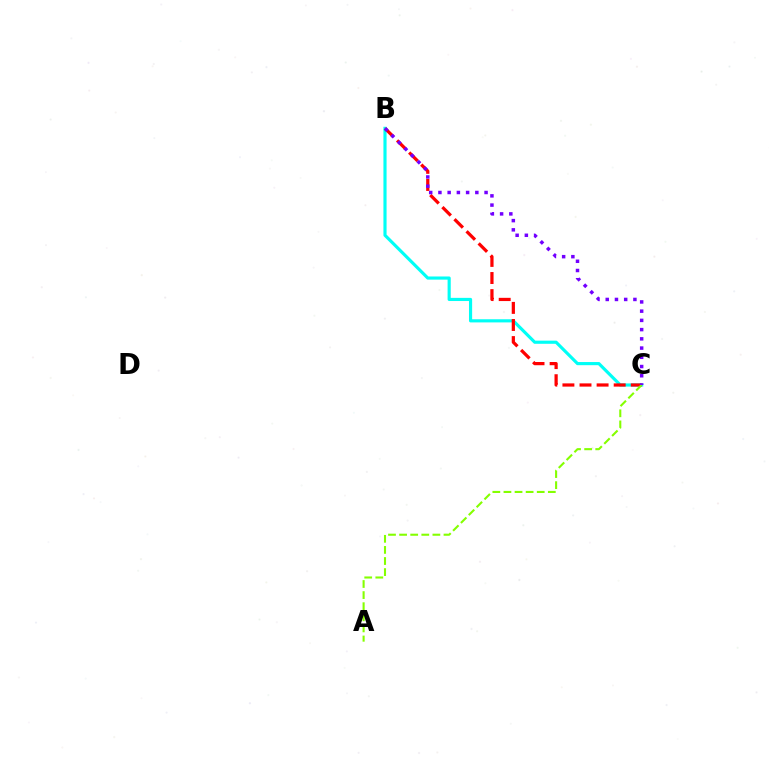{('B', 'C'): [{'color': '#00fff6', 'line_style': 'solid', 'thickness': 2.27}, {'color': '#ff0000', 'line_style': 'dashed', 'thickness': 2.32}, {'color': '#7200ff', 'line_style': 'dotted', 'thickness': 2.51}], ('A', 'C'): [{'color': '#84ff00', 'line_style': 'dashed', 'thickness': 1.51}]}